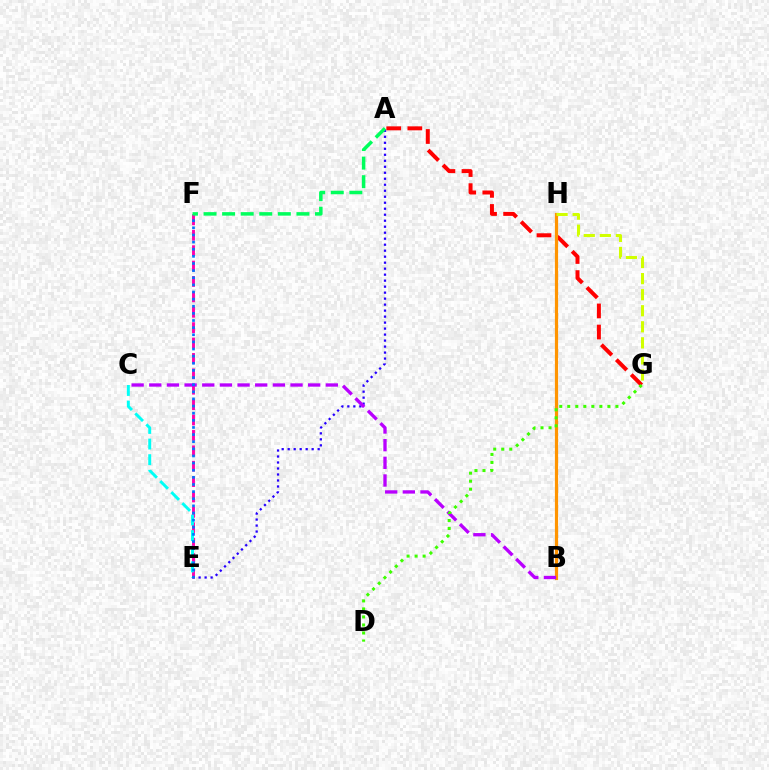{('A', 'E'): [{'color': '#2500ff', 'line_style': 'dotted', 'thickness': 1.63}], ('A', 'G'): [{'color': '#ff0000', 'line_style': 'dashed', 'thickness': 2.87}], ('E', 'F'): [{'color': '#ff00ac', 'line_style': 'dashed', 'thickness': 2.09}, {'color': '#0074ff', 'line_style': 'dotted', 'thickness': 1.94}], ('B', 'H'): [{'color': '#ff9400', 'line_style': 'solid', 'thickness': 2.3}], ('C', 'E'): [{'color': '#00fff6', 'line_style': 'dashed', 'thickness': 2.12}], ('G', 'H'): [{'color': '#d1ff00', 'line_style': 'dashed', 'thickness': 2.18}], ('B', 'C'): [{'color': '#b900ff', 'line_style': 'dashed', 'thickness': 2.4}], ('A', 'F'): [{'color': '#00ff5c', 'line_style': 'dashed', 'thickness': 2.52}], ('D', 'G'): [{'color': '#3dff00', 'line_style': 'dotted', 'thickness': 2.18}]}